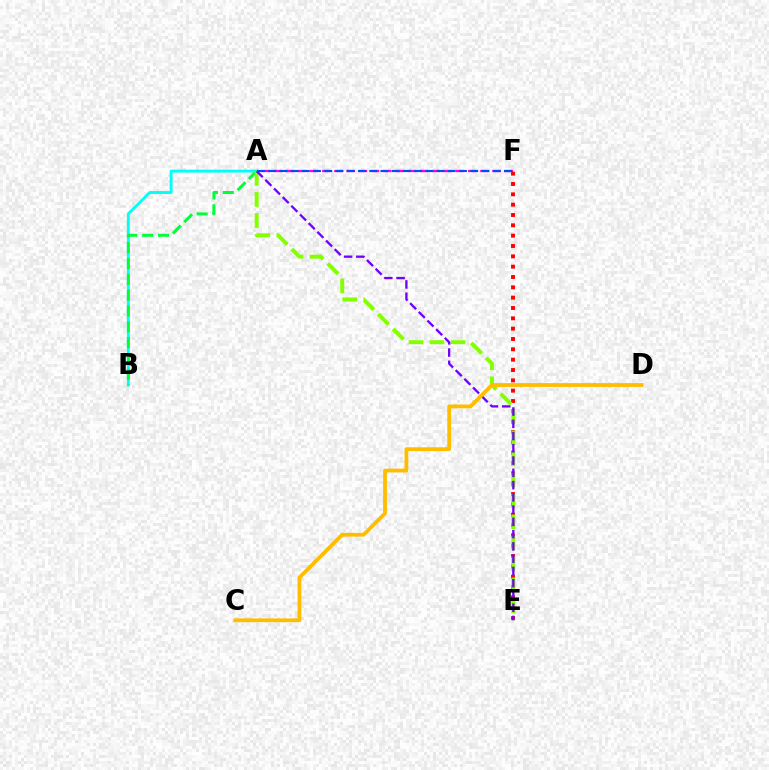{('A', 'F'): [{'color': '#ff00cf', 'line_style': 'dashed', 'thickness': 1.65}, {'color': '#004bff', 'line_style': 'dashed', 'thickness': 1.53}], ('A', 'B'): [{'color': '#00fff6', 'line_style': 'solid', 'thickness': 2.08}, {'color': '#00ff39', 'line_style': 'dashed', 'thickness': 2.15}], ('E', 'F'): [{'color': '#ff0000', 'line_style': 'dotted', 'thickness': 2.81}], ('A', 'E'): [{'color': '#84ff00', 'line_style': 'dashed', 'thickness': 2.85}, {'color': '#7200ff', 'line_style': 'dashed', 'thickness': 1.67}], ('C', 'D'): [{'color': '#ffbd00', 'line_style': 'solid', 'thickness': 2.72}]}